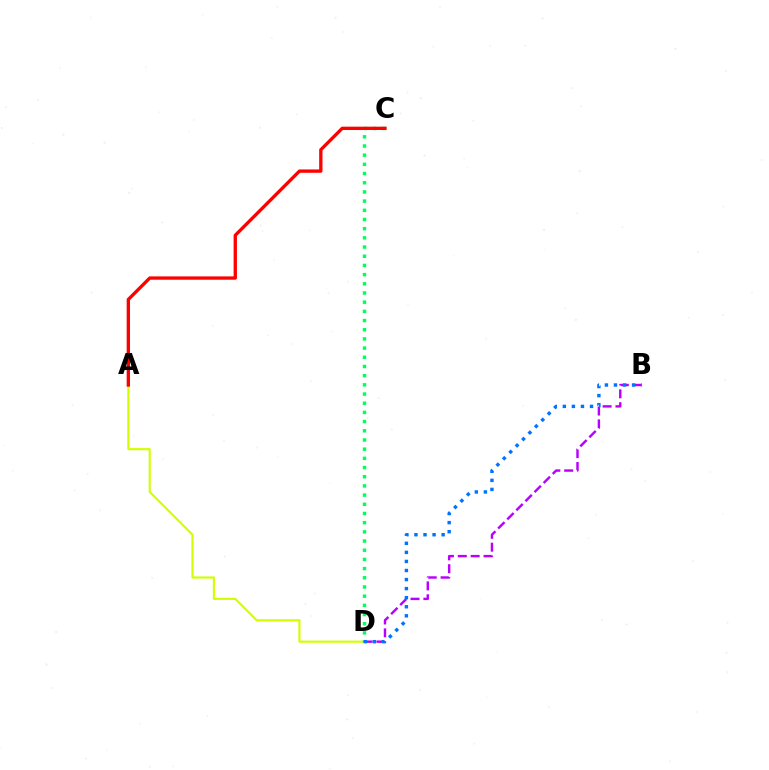{('B', 'D'): [{'color': '#b900ff', 'line_style': 'dashed', 'thickness': 1.75}, {'color': '#0074ff', 'line_style': 'dotted', 'thickness': 2.46}], ('A', 'D'): [{'color': '#d1ff00', 'line_style': 'solid', 'thickness': 1.54}], ('C', 'D'): [{'color': '#00ff5c', 'line_style': 'dotted', 'thickness': 2.5}], ('A', 'C'): [{'color': '#ff0000', 'line_style': 'solid', 'thickness': 2.39}]}